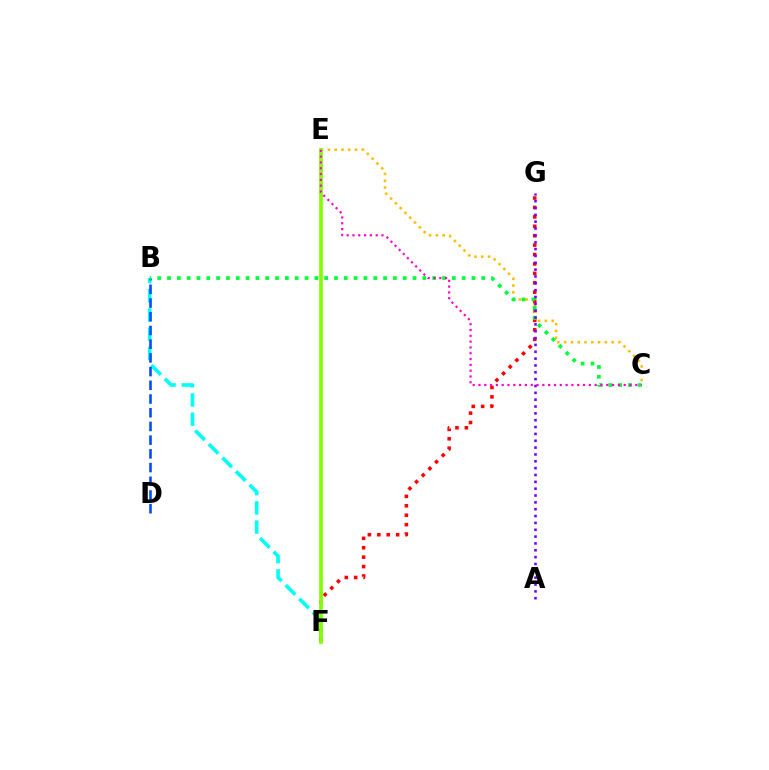{('B', 'F'): [{'color': '#00fff6', 'line_style': 'dashed', 'thickness': 2.61}], ('F', 'G'): [{'color': '#ff0000', 'line_style': 'dotted', 'thickness': 2.56}], ('C', 'E'): [{'color': '#ffbd00', 'line_style': 'dotted', 'thickness': 1.84}, {'color': '#ff00cf', 'line_style': 'dotted', 'thickness': 1.58}], ('E', 'F'): [{'color': '#84ff00', 'line_style': 'solid', 'thickness': 2.66}], ('B', 'D'): [{'color': '#004bff', 'line_style': 'dashed', 'thickness': 1.86}], ('B', 'C'): [{'color': '#00ff39', 'line_style': 'dotted', 'thickness': 2.67}], ('A', 'G'): [{'color': '#7200ff', 'line_style': 'dotted', 'thickness': 1.86}]}